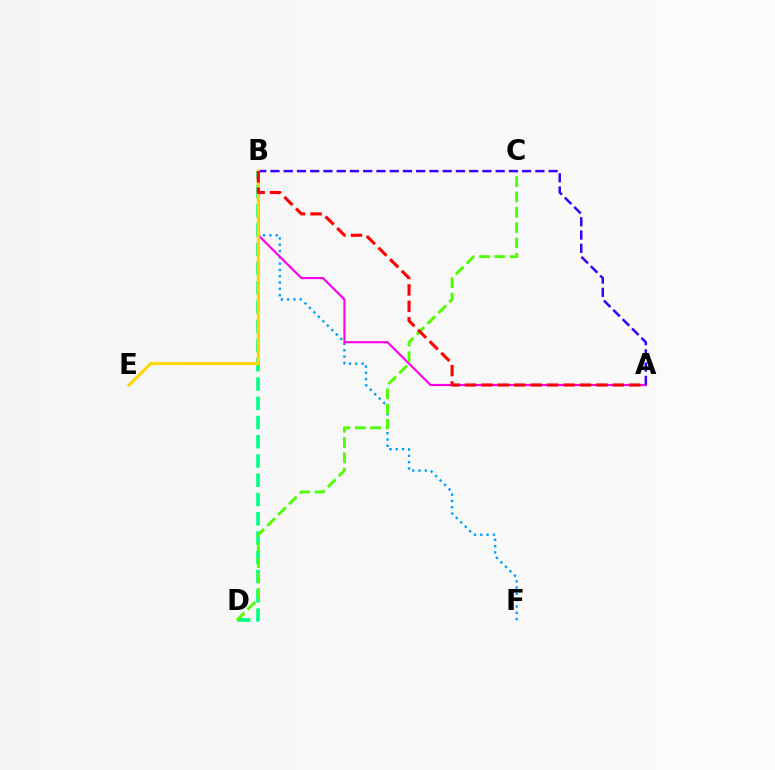{('B', 'F'): [{'color': '#009eff', 'line_style': 'dotted', 'thickness': 1.71}], ('B', 'D'): [{'color': '#00ff86', 'line_style': 'dashed', 'thickness': 2.62}], ('A', 'B'): [{'color': '#ff00ed', 'line_style': 'solid', 'thickness': 1.55}, {'color': '#3700ff', 'line_style': 'dashed', 'thickness': 1.8}, {'color': '#ff0000', 'line_style': 'dashed', 'thickness': 2.23}], ('C', 'D'): [{'color': '#4fff00', 'line_style': 'dashed', 'thickness': 2.08}], ('B', 'E'): [{'color': '#ffd500', 'line_style': 'solid', 'thickness': 2.18}]}